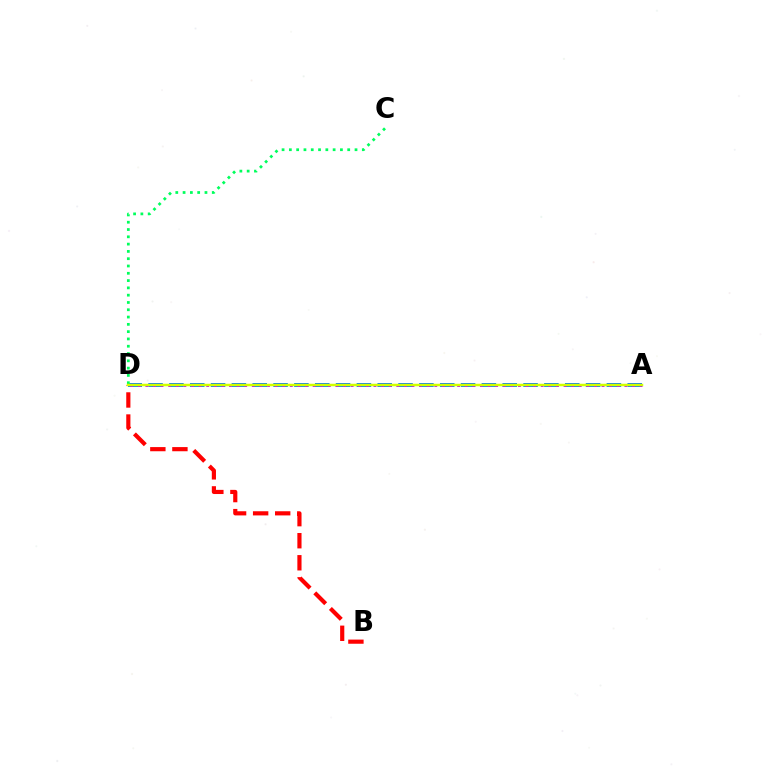{('B', 'D'): [{'color': '#ff0000', 'line_style': 'dashed', 'thickness': 3.0}], ('A', 'D'): [{'color': '#0074ff', 'line_style': 'dashed', 'thickness': 2.83}, {'color': '#b900ff', 'line_style': 'dotted', 'thickness': 2.07}, {'color': '#d1ff00', 'line_style': 'solid', 'thickness': 1.79}], ('C', 'D'): [{'color': '#00ff5c', 'line_style': 'dotted', 'thickness': 1.98}]}